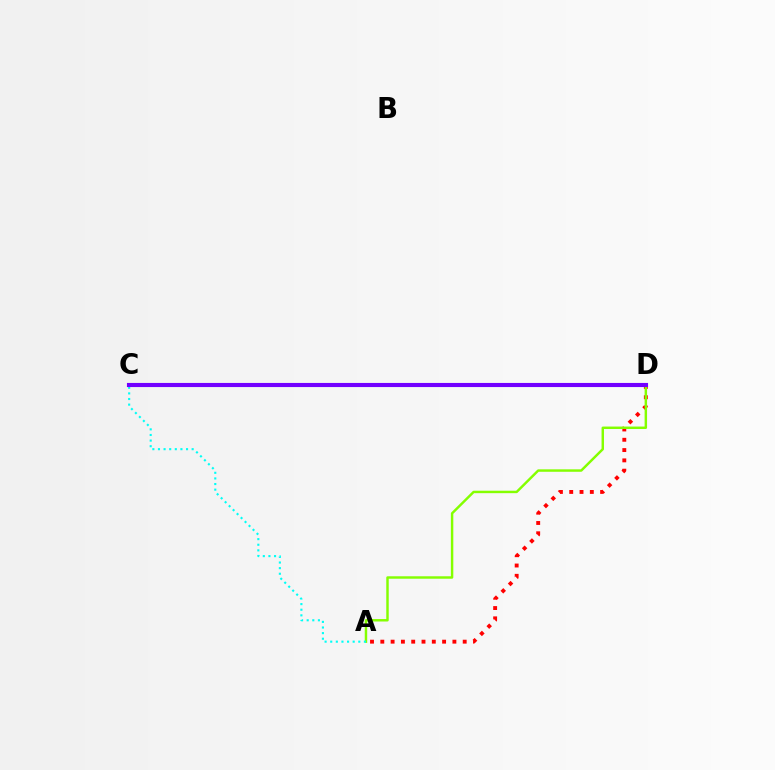{('A', 'D'): [{'color': '#ff0000', 'line_style': 'dotted', 'thickness': 2.8}, {'color': '#84ff00', 'line_style': 'solid', 'thickness': 1.76}], ('A', 'C'): [{'color': '#00fff6', 'line_style': 'dotted', 'thickness': 1.53}], ('C', 'D'): [{'color': '#7200ff', 'line_style': 'solid', 'thickness': 2.97}]}